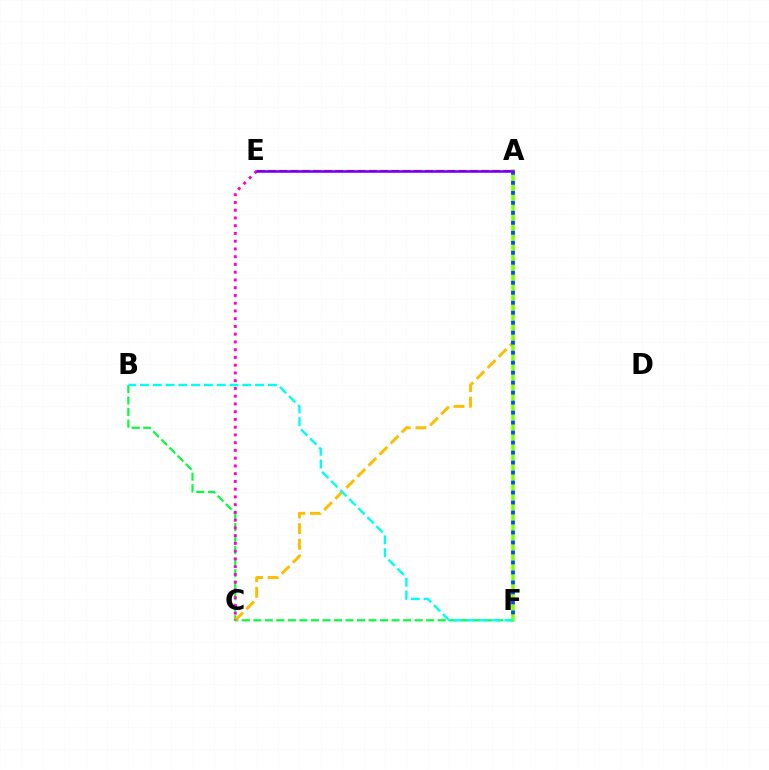{('B', 'F'): [{'color': '#00ff39', 'line_style': 'dashed', 'thickness': 1.57}, {'color': '#00fff6', 'line_style': 'dashed', 'thickness': 1.74}], ('A', 'C'): [{'color': '#ffbd00', 'line_style': 'dashed', 'thickness': 2.13}], ('A', 'F'): [{'color': '#84ff00', 'line_style': 'solid', 'thickness': 2.57}, {'color': '#004bff', 'line_style': 'dotted', 'thickness': 2.71}], ('A', 'E'): [{'color': '#ff0000', 'line_style': 'dashed', 'thickness': 1.52}, {'color': '#7200ff', 'line_style': 'solid', 'thickness': 1.85}], ('C', 'E'): [{'color': '#ff00cf', 'line_style': 'dotted', 'thickness': 2.11}]}